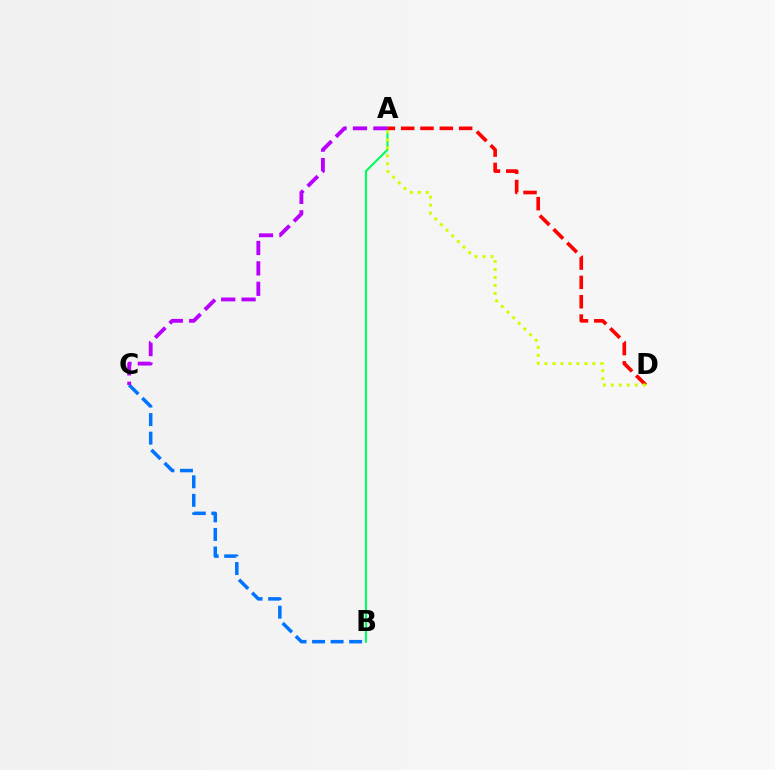{('A', 'B'): [{'color': '#00ff5c', 'line_style': 'solid', 'thickness': 1.52}], ('A', 'D'): [{'color': '#ff0000', 'line_style': 'dashed', 'thickness': 2.63}, {'color': '#d1ff00', 'line_style': 'dotted', 'thickness': 2.17}], ('B', 'C'): [{'color': '#0074ff', 'line_style': 'dashed', 'thickness': 2.52}], ('A', 'C'): [{'color': '#b900ff', 'line_style': 'dashed', 'thickness': 2.77}]}